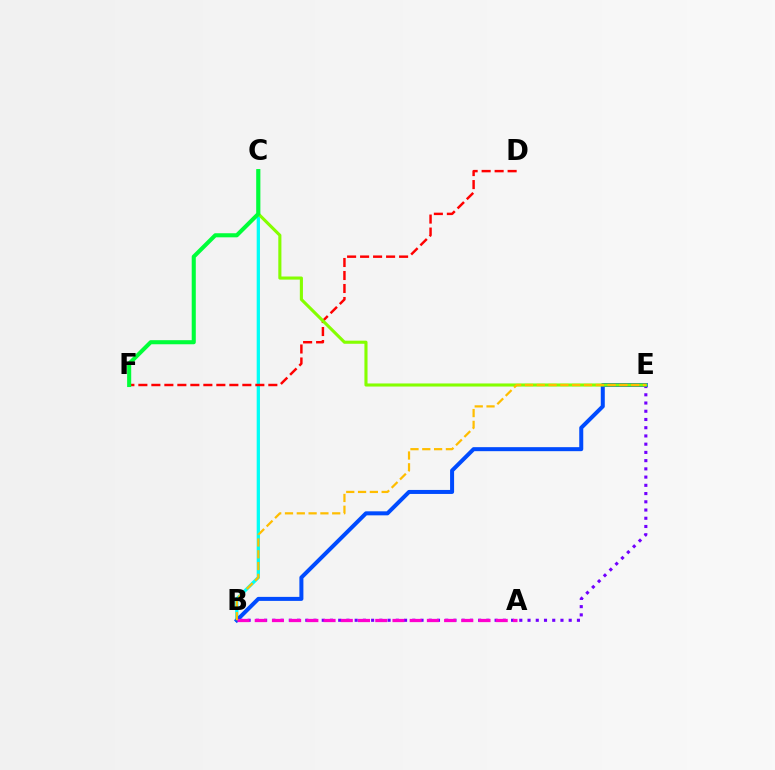{('B', 'E'): [{'color': '#7200ff', 'line_style': 'dotted', 'thickness': 2.24}, {'color': '#004bff', 'line_style': 'solid', 'thickness': 2.89}, {'color': '#ffbd00', 'line_style': 'dashed', 'thickness': 1.6}], ('B', 'C'): [{'color': '#00fff6', 'line_style': 'solid', 'thickness': 2.36}], ('D', 'F'): [{'color': '#ff0000', 'line_style': 'dashed', 'thickness': 1.77}], ('C', 'E'): [{'color': '#84ff00', 'line_style': 'solid', 'thickness': 2.23}], ('A', 'B'): [{'color': '#ff00cf', 'line_style': 'dashed', 'thickness': 2.34}], ('C', 'F'): [{'color': '#00ff39', 'line_style': 'solid', 'thickness': 2.94}]}